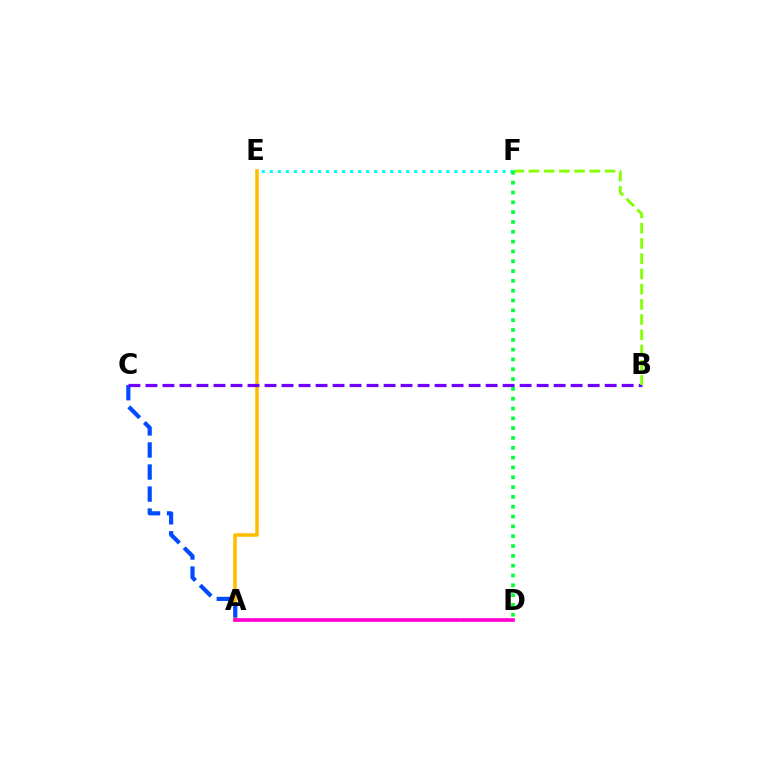{('A', 'E'): [{'color': '#ffbd00', 'line_style': 'solid', 'thickness': 2.56}], ('A', 'C'): [{'color': '#004bff', 'line_style': 'dashed', 'thickness': 2.99}], ('A', 'D'): [{'color': '#ff0000', 'line_style': 'dotted', 'thickness': 1.66}, {'color': '#ff00cf', 'line_style': 'solid', 'thickness': 2.63}], ('B', 'C'): [{'color': '#7200ff', 'line_style': 'dashed', 'thickness': 2.31}], ('B', 'F'): [{'color': '#84ff00', 'line_style': 'dashed', 'thickness': 2.07}], ('E', 'F'): [{'color': '#00fff6', 'line_style': 'dotted', 'thickness': 2.18}], ('D', 'F'): [{'color': '#00ff39', 'line_style': 'dotted', 'thickness': 2.67}]}